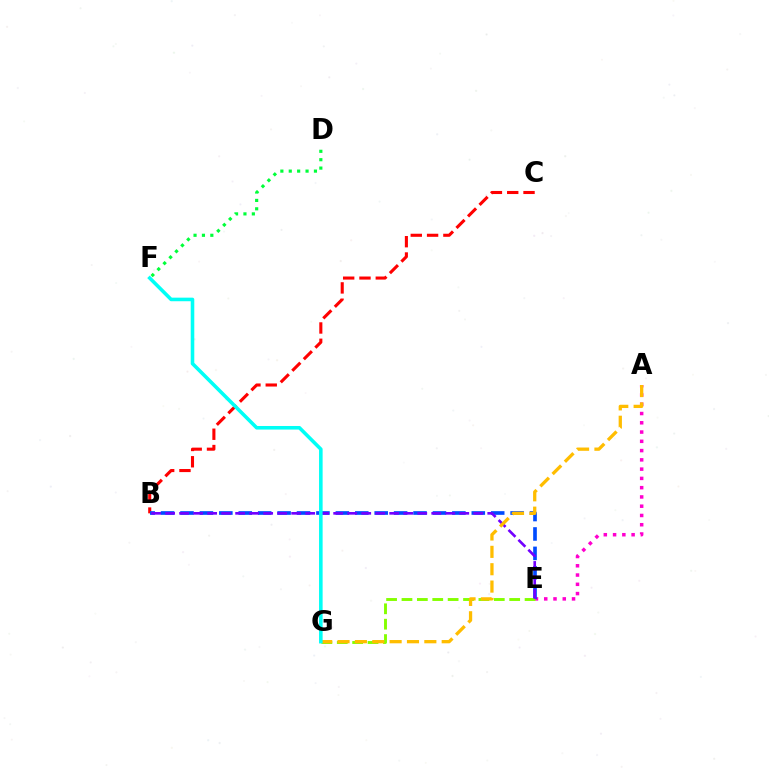{('B', 'C'): [{'color': '#ff0000', 'line_style': 'dashed', 'thickness': 2.22}], ('D', 'F'): [{'color': '#00ff39', 'line_style': 'dotted', 'thickness': 2.28}], ('A', 'E'): [{'color': '#ff00cf', 'line_style': 'dotted', 'thickness': 2.52}], ('B', 'E'): [{'color': '#004bff', 'line_style': 'dashed', 'thickness': 2.64}, {'color': '#7200ff', 'line_style': 'dashed', 'thickness': 1.9}], ('E', 'G'): [{'color': '#84ff00', 'line_style': 'dashed', 'thickness': 2.09}], ('A', 'G'): [{'color': '#ffbd00', 'line_style': 'dashed', 'thickness': 2.36}], ('F', 'G'): [{'color': '#00fff6', 'line_style': 'solid', 'thickness': 2.57}]}